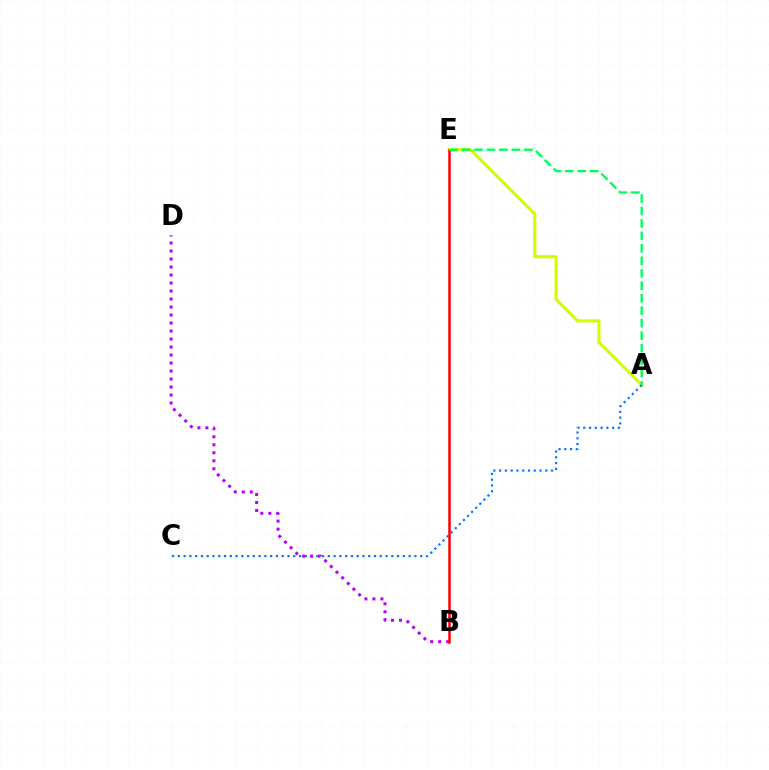{('A', 'E'): [{'color': '#d1ff00', 'line_style': 'solid', 'thickness': 2.28}, {'color': '#00ff5c', 'line_style': 'dashed', 'thickness': 1.69}], ('A', 'C'): [{'color': '#0074ff', 'line_style': 'dotted', 'thickness': 1.57}], ('B', 'D'): [{'color': '#b900ff', 'line_style': 'dotted', 'thickness': 2.17}], ('B', 'E'): [{'color': '#ff0000', 'line_style': 'solid', 'thickness': 1.8}]}